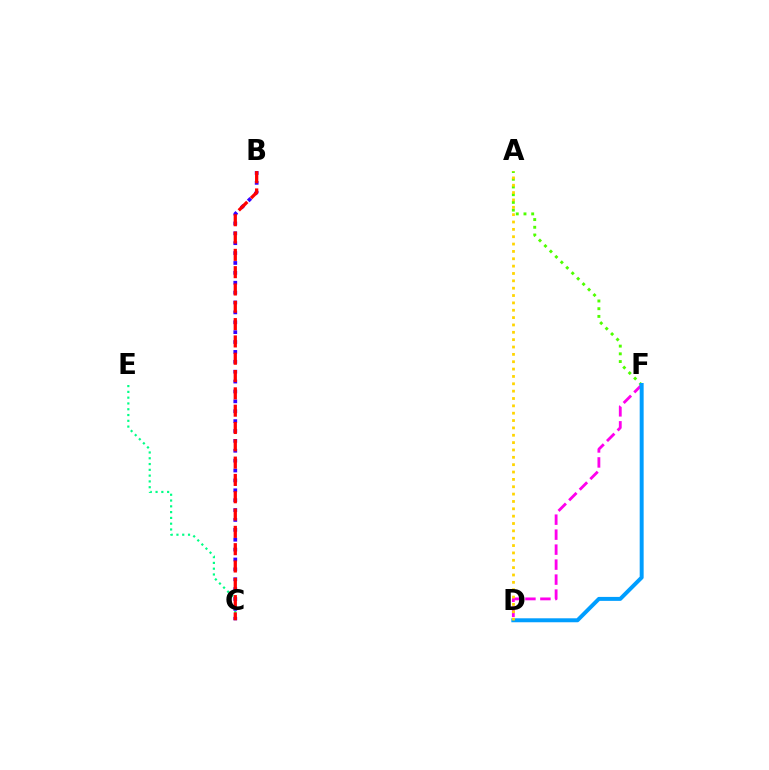{('C', 'E'): [{'color': '#00ff86', 'line_style': 'dotted', 'thickness': 1.57}], ('A', 'F'): [{'color': '#4fff00', 'line_style': 'dotted', 'thickness': 2.1}], ('D', 'F'): [{'color': '#ff00ed', 'line_style': 'dashed', 'thickness': 2.04}, {'color': '#009eff', 'line_style': 'solid', 'thickness': 2.85}], ('B', 'C'): [{'color': '#3700ff', 'line_style': 'dotted', 'thickness': 2.69}, {'color': '#ff0000', 'line_style': 'dashed', 'thickness': 2.35}], ('A', 'D'): [{'color': '#ffd500', 'line_style': 'dotted', 'thickness': 2.0}]}